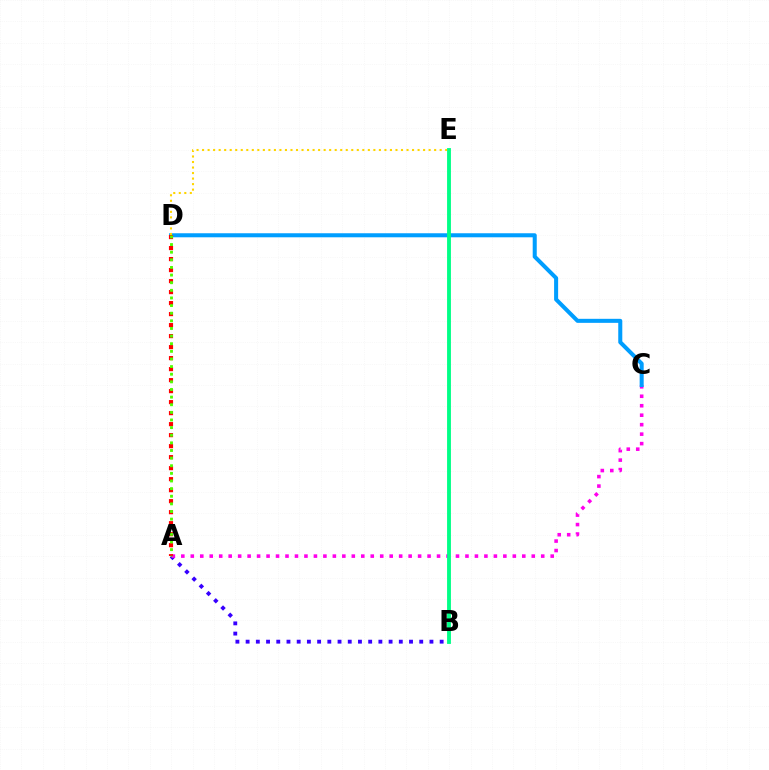{('A', 'B'): [{'color': '#3700ff', 'line_style': 'dotted', 'thickness': 2.77}], ('A', 'C'): [{'color': '#ff00ed', 'line_style': 'dotted', 'thickness': 2.57}], ('C', 'D'): [{'color': '#009eff', 'line_style': 'solid', 'thickness': 2.91}], ('A', 'D'): [{'color': '#ff0000', 'line_style': 'dotted', 'thickness': 2.99}, {'color': '#4fff00', 'line_style': 'dotted', 'thickness': 2.07}], ('D', 'E'): [{'color': '#ffd500', 'line_style': 'dotted', 'thickness': 1.5}], ('B', 'E'): [{'color': '#00ff86', 'line_style': 'solid', 'thickness': 2.77}]}